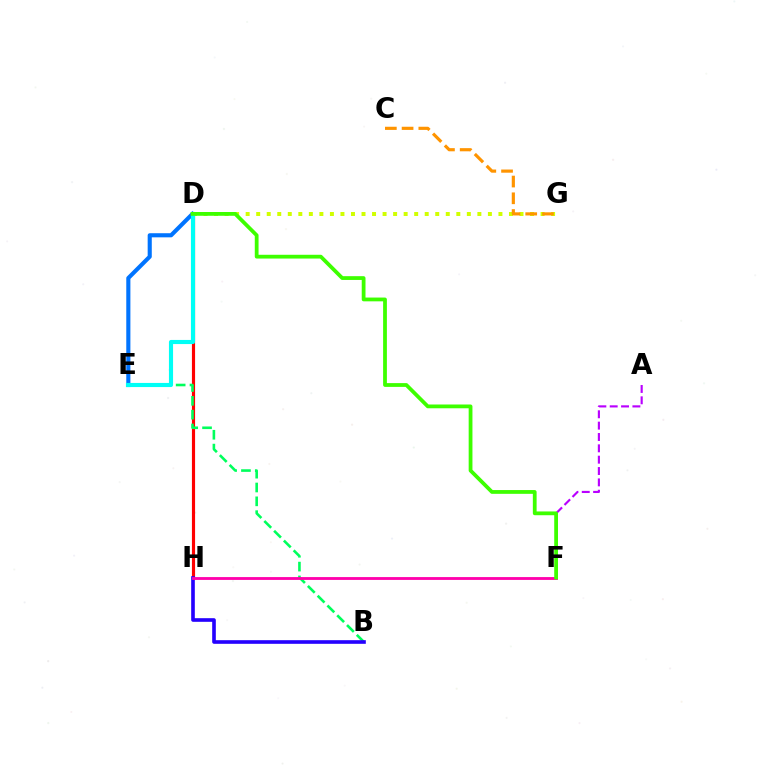{('D', 'H'): [{'color': '#ff0000', 'line_style': 'solid', 'thickness': 2.27}], ('B', 'E'): [{'color': '#00ff5c', 'line_style': 'dashed', 'thickness': 1.88}], ('D', 'E'): [{'color': '#0074ff', 'line_style': 'solid', 'thickness': 2.96}, {'color': '#00fff6', 'line_style': 'solid', 'thickness': 2.97}], ('D', 'G'): [{'color': '#d1ff00', 'line_style': 'dotted', 'thickness': 2.86}], ('B', 'H'): [{'color': '#2500ff', 'line_style': 'solid', 'thickness': 2.61}], ('A', 'F'): [{'color': '#b900ff', 'line_style': 'dashed', 'thickness': 1.54}], ('F', 'H'): [{'color': '#ff00ac', 'line_style': 'solid', 'thickness': 2.04}], ('C', 'G'): [{'color': '#ff9400', 'line_style': 'dashed', 'thickness': 2.27}], ('D', 'F'): [{'color': '#3dff00', 'line_style': 'solid', 'thickness': 2.72}]}